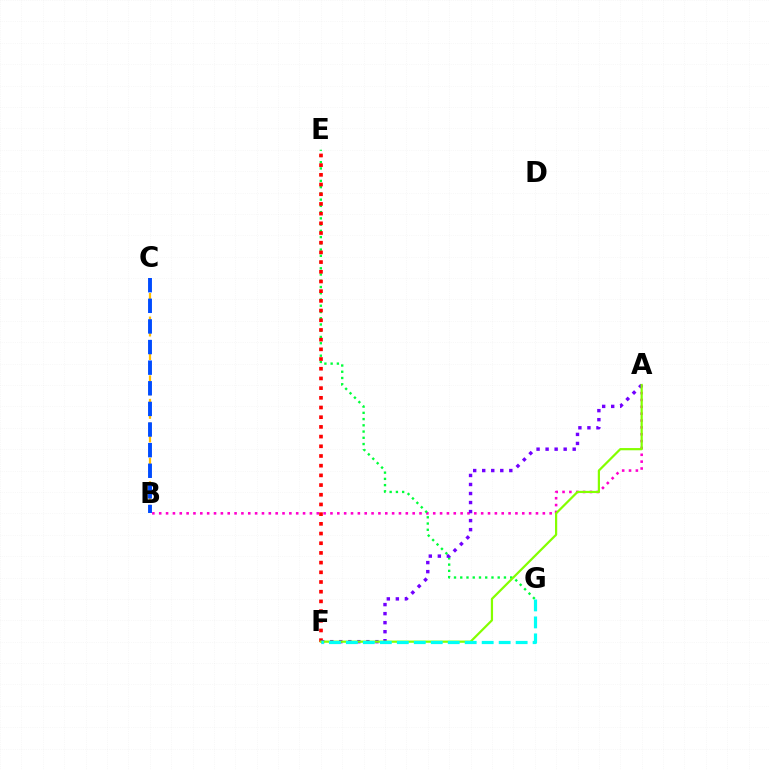{('B', 'C'): [{'color': '#ffbd00', 'line_style': 'dashed', 'thickness': 1.6}, {'color': '#004bff', 'line_style': 'dashed', 'thickness': 2.8}], ('A', 'B'): [{'color': '#ff00cf', 'line_style': 'dotted', 'thickness': 1.86}], ('E', 'G'): [{'color': '#00ff39', 'line_style': 'dotted', 'thickness': 1.7}], ('E', 'F'): [{'color': '#ff0000', 'line_style': 'dotted', 'thickness': 2.63}], ('A', 'F'): [{'color': '#7200ff', 'line_style': 'dotted', 'thickness': 2.45}, {'color': '#84ff00', 'line_style': 'solid', 'thickness': 1.59}], ('F', 'G'): [{'color': '#00fff6', 'line_style': 'dashed', 'thickness': 2.31}]}